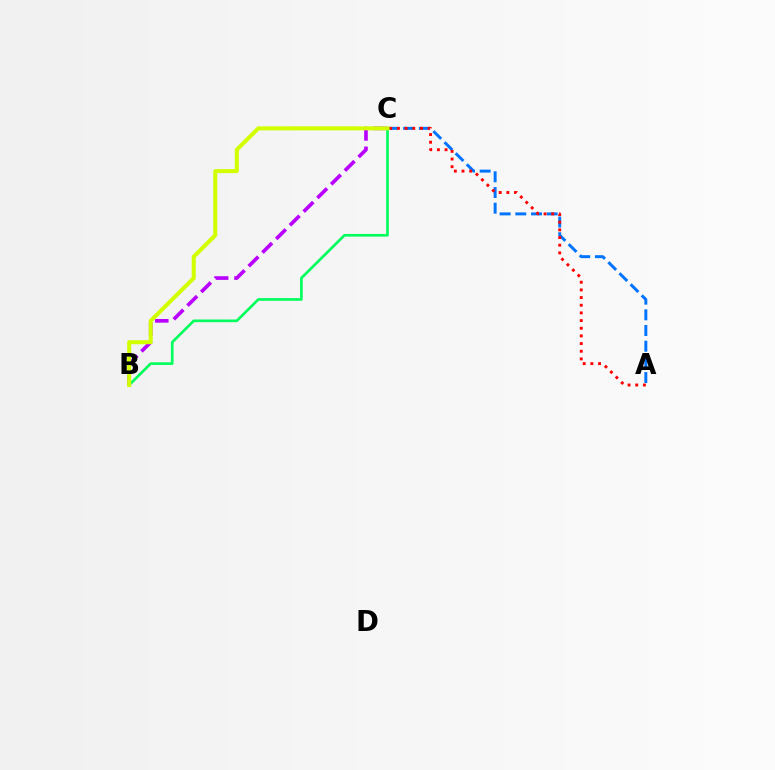{('B', 'C'): [{'color': '#b900ff', 'line_style': 'dashed', 'thickness': 2.63}, {'color': '#00ff5c', 'line_style': 'solid', 'thickness': 1.92}, {'color': '#d1ff00', 'line_style': 'solid', 'thickness': 2.9}], ('A', 'C'): [{'color': '#0074ff', 'line_style': 'dashed', 'thickness': 2.13}, {'color': '#ff0000', 'line_style': 'dotted', 'thickness': 2.08}]}